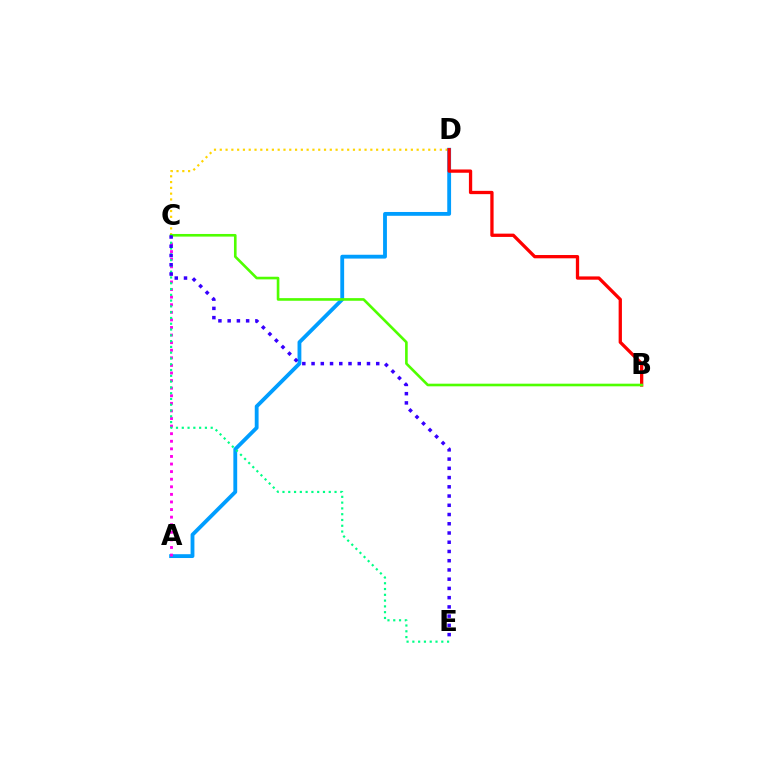{('C', 'D'): [{'color': '#ffd500', 'line_style': 'dotted', 'thickness': 1.57}], ('A', 'D'): [{'color': '#009eff', 'line_style': 'solid', 'thickness': 2.75}], ('B', 'D'): [{'color': '#ff0000', 'line_style': 'solid', 'thickness': 2.37}], ('A', 'C'): [{'color': '#ff00ed', 'line_style': 'dotted', 'thickness': 2.06}], ('B', 'C'): [{'color': '#4fff00', 'line_style': 'solid', 'thickness': 1.89}], ('C', 'E'): [{'color': '#00ff86', 'line_style': 'dotted', 'thickness': 1.57}, {'color': '#3700ff', 'line_style': 'dotted', 'thickness': 2.51}]}